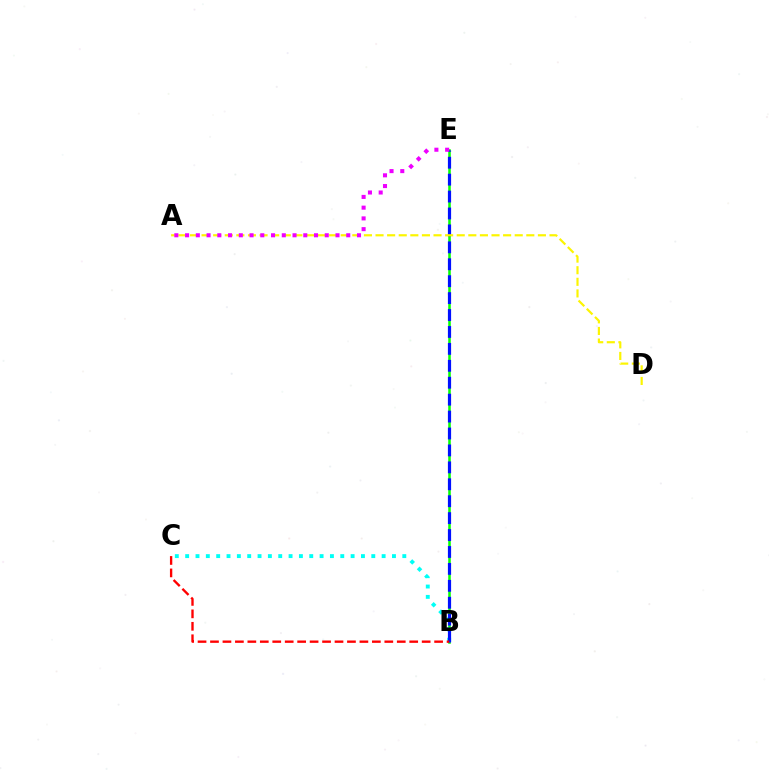{('B', 'E'): [{'color': '#08ff00', 'line_style': 'solid', 'thickness': 1.83}, {'color': '#0010ff', 'line_style': 'dashed', 'thickness': 2.3}], ('B', 'C'): [{'color': '#00fff6', 'line_style': 'dotted', 'thickness': 2.81}, {'color': '#ff0000', 'line_style': 'dashed', 'thickness': 1.69}], ('A', 'D'): [{'color': '#fcf500', 'line_style': 'dashed', 'thickness': 1.58}], ('A', 'E'): [{'color': '#ee00ff', 'line_style': 'dotted', 'thickness': 2.92}]}